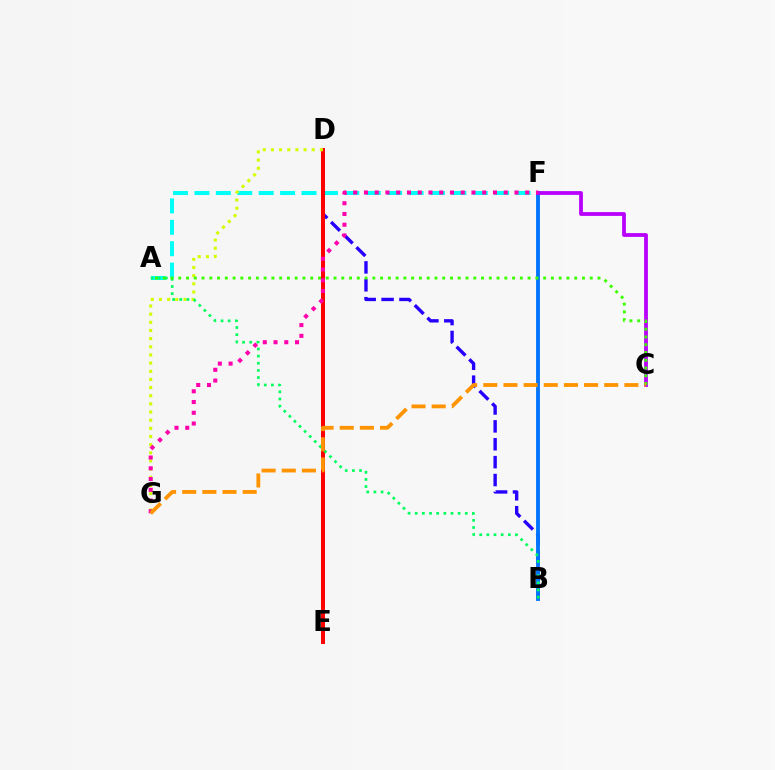{('B', 'D'): [{'color': '#2500ff', 'line_style': 'dashed', 'thickness': 2.43}], ('A', 'F'): [{'color': '#00fff6', 'line_style': 'dashed', 'thickness': 2.91}], ('B', 'F'): [{'color': '#0074ff', 'line_style': 'solid', 'thickness': 2.77}], ('D', 'E'): [{'color': '#ff0000', 'line_style': 'solid', 'thickness': 2.89}], ('C', 'F'): [{'color': '#b900ff', 'line_style': 'solid', 'thickness': 2.73}], ('D', 'G'): [{'color': '#d1ff00', 'line_style': 'dotted', 'thickness': 2.22}], ('A', 'B'): [{'color': '#00ff5c', 'line_style': 'dotted', 'thickness': 1.94}], ('A', 'C'): [{'color': '#3dff00', 'line_style': 'dotted', 'thickness': 2.11}], ('F', 'G'): [{'color': '#ff00ac', 'line_style': 'dotted', 'thickness': 2.92}], ('C', 'G'): [{'color': '#ff9400', 'line_style': 'dashed', 'thickness': 2.74}]}